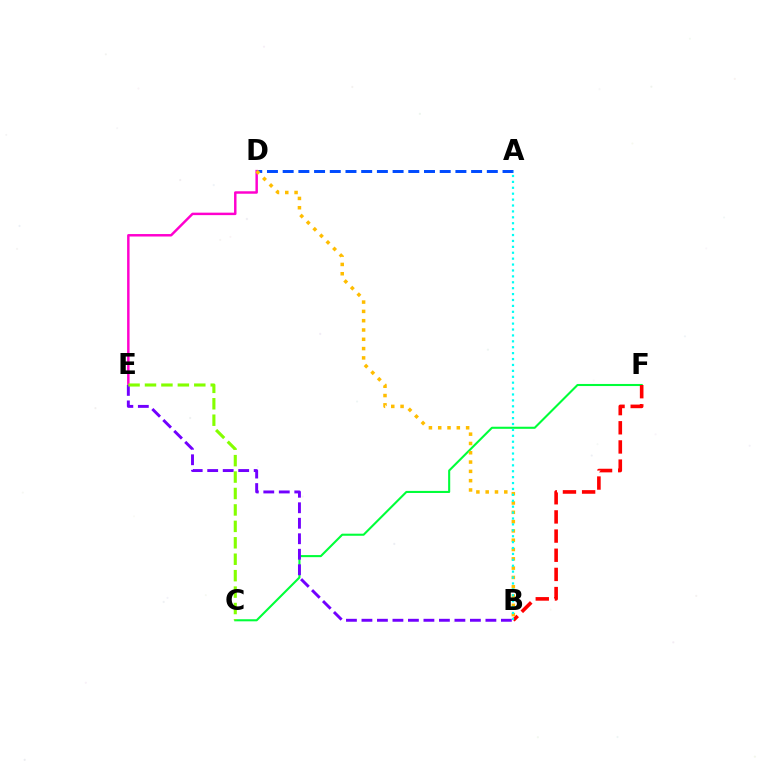{('C', 'F'): [{'color': '#00ff39', 'line_style': 'solid', 'thickness': 1.5}], ('D', 'E'): [{'color': '#ff00cf', 'line_style': 'solid', 'thickness': 1.77}], ('A', 'D'): [{'color': '#004bff', 'line_style': 'dashed', 'thickness': 2.13}], ('B', 'E'): [{'color': '#7200ff', 'line_style': 'dashed', 'thickness': 2.1}], ('B', 'F'): [{'color': '#ff0000', 'line_style': 'dashed', 'thickness': 2.6}], ('B', 'D'): [{'color': '#ffbd00', 'line_style': 'dotted', 'thickness': 2.53}], ('C', 'E'): [{'color': '#84ff00', 'line_style': 'dashed', 'thickness': 2.23}], ('A', 'B'): [{'color': '#00fff6', 'line_style': 'dotted', 'thickness': 1.6}]}